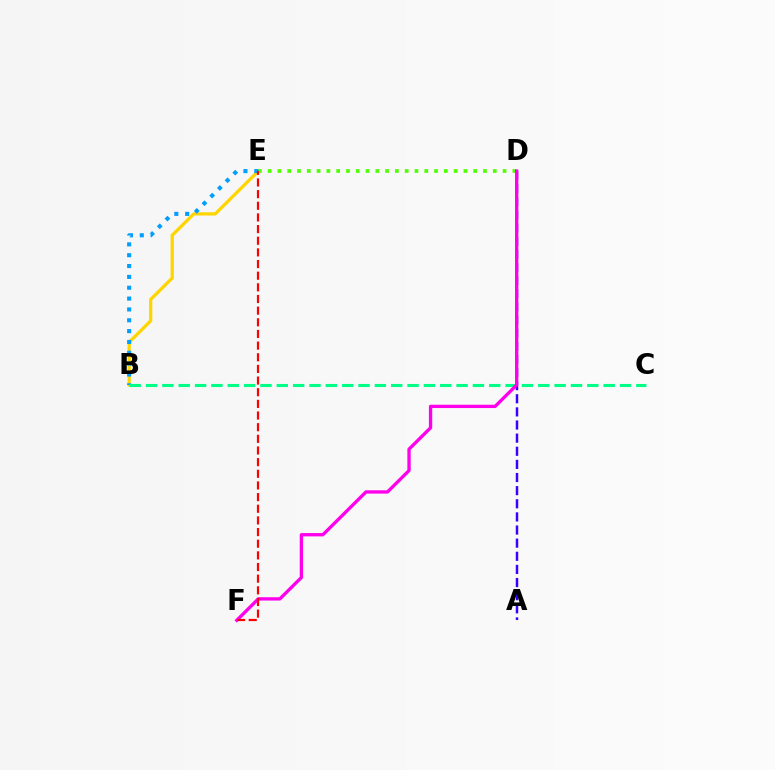{('B', 'E'): [{'color': '#ffd500', 'line_style': 'solid', 'thickness': 2.36}, {'color': '#009eff', 'line_style': 'dotted', 'thickness': 2.95}], ('D', 'E'): [{'color': '#4fff00', 'line_style': 'dotted', 'thickness': 2.66}], ('B', 'C'): [{'color': '#00ff86', 'line_style': 'dashed', 'thickness': 2.22}], ('A', 'D'): [{'color': '#3700ff', 'line_style': 'dashed', 'thickness': 1.78}], ('D', 'F'): [{'color': '#ff00ed', 'line_style': 'solid', 'thickness': 2.39}], ('E', 'F'): [{'color': '#ff0000', 'line_style': 'dashed', 'thickness': 1.58}]}